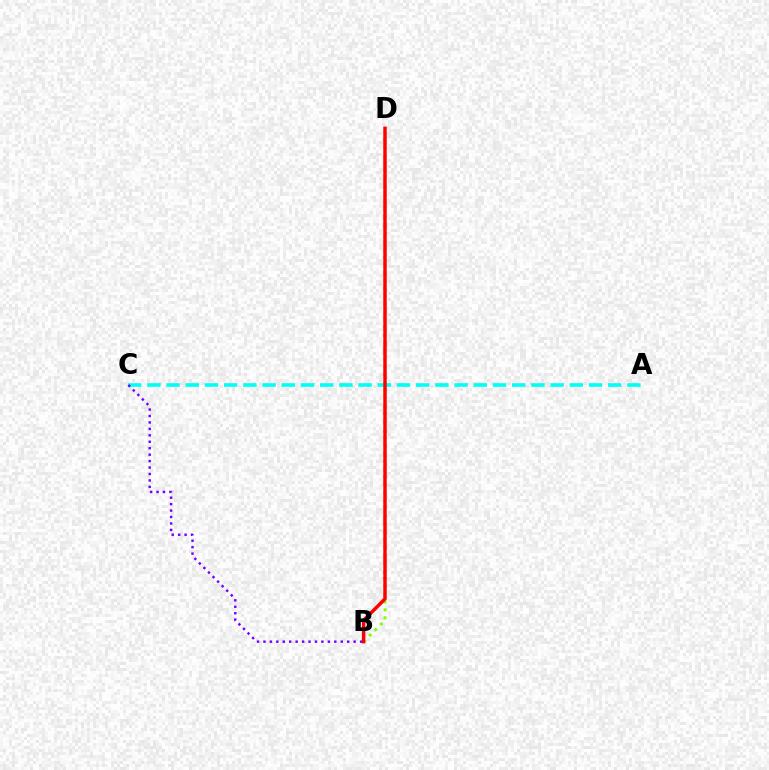{('A', 'C'): [{'color': '#00fff6', 'line_style': 'dashed', 'thickness': 2.61}], ('B', 'D'): [{'color': '#84ff00', 'line_style': 'dotted', 'thickness': 2.13}, {'color': '#ff0000', 'line_style': 'solid', 'thickness': 2.48}], ('B', 'C'): [{'color': '#7200ff', 'line_style': 'dotted', 'thickness': 1.75}]}